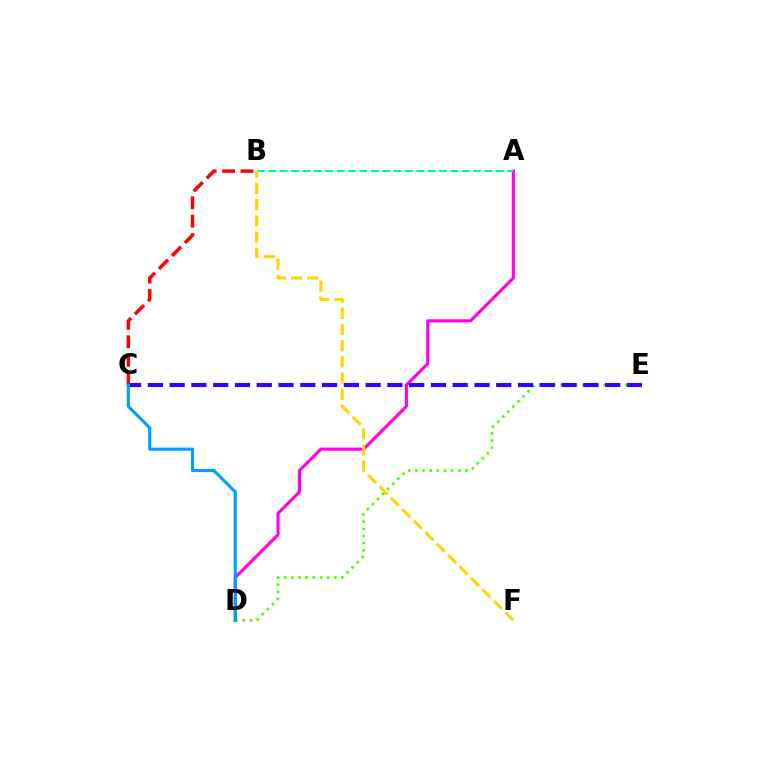{('A', 'D'): [{'color': '#ff00ed', 'line_style': 'solid', 'thickness': 2.24}], ('B', 'C'): [{'color': '#ff0000', 'line_style': 'dashed', 'thickness': 2.5}], ('D', 'E'): [{'color': '#4fff00', 'line_style': 'dotted', 'thickness': 1.95}], ('A', 'B'): [{'color': '#00ff86', 'line_style': 'dashed', 'thickness': 1.55}], ('C', 'E'): [{'color': '#3700ff', 'line_style': 'dashed', 'thickness': 2.96}], ('B', 'F'): [{'color': '#ffd500', 'line_style': 'dashed', 'thickness': 2.2}], ('C', 'D'): [{'color': '#009eff', 'line_style': 'solid', 'thickness': 2.24}]}